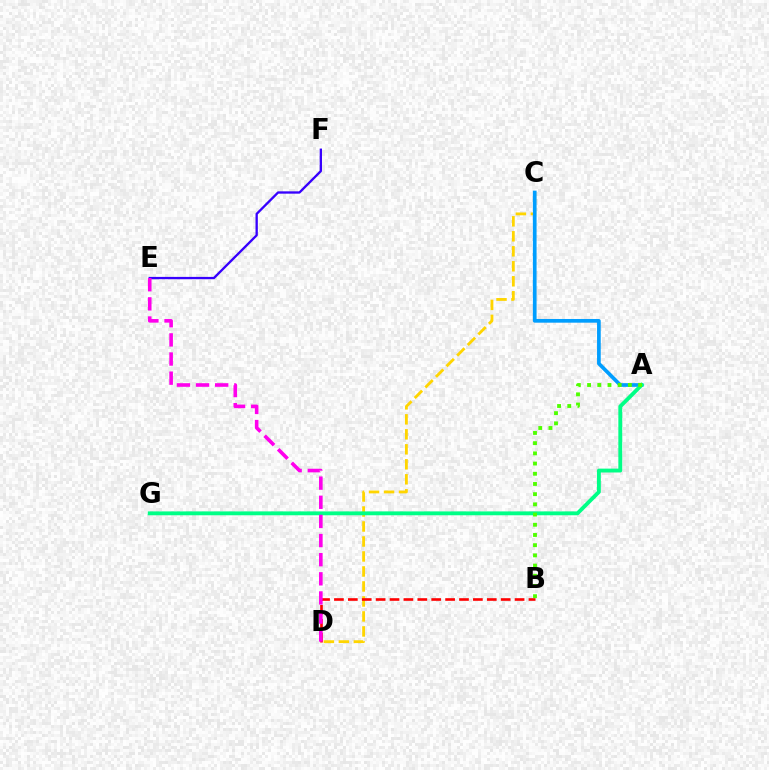{('E', 'F'): [{'color': '#3700ff', 'line_style': 'solid', 'thickness': 1.67}], ('C', 'D'): [{'color': '#ffd500', 'line_style': 'dashed', 'thickness': 2.04}], ('B', 'D'): [{'color': '#ff0000', 'line_style': 'dashed', 'thickness': 1.89}], ('A', 'C'): [{'color': '#009eff', 'line_style': 'solid', 'thickness': 2.66}], ('A', 'G'): [{'color': '#00ff86', 'line_style': 'solid', 'thickness': 2.78}], ('D', 'E'): [{'color': '#ff00ed', 'line_style': 'dashed', 'thickness': 2.6}], ('A', 'B'): [{'color': '#4fff00', 'line_style': 'dotted', 'thickness': 2.77}]}